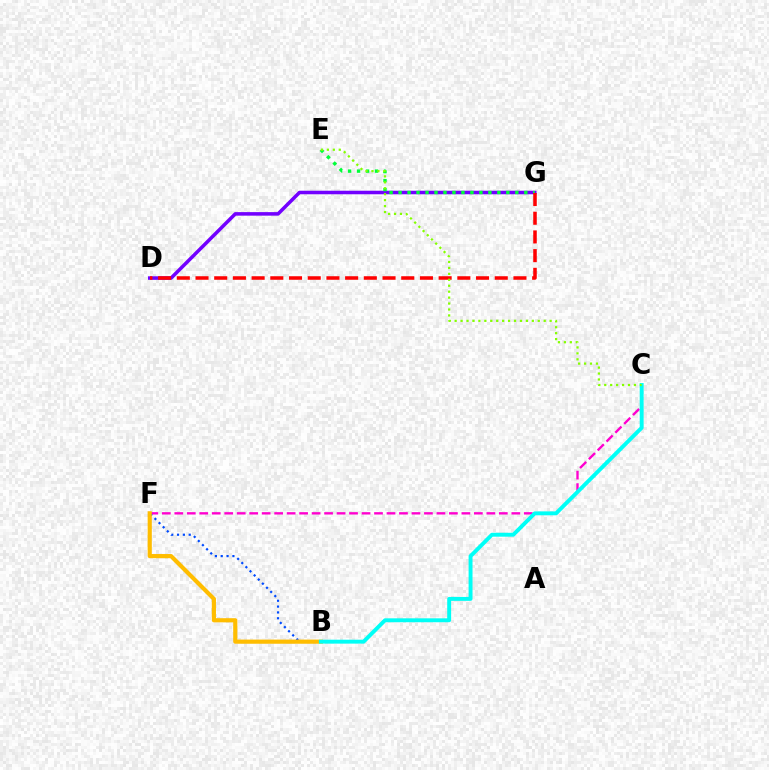{('D', 'G'): [{'color': '#7200ff', 'line_style': 'solid', 'thickness': 2.55}, {'color': '#ff0000', 'line_style': 'dashed', 'thickness': 2.54}], ('C', 'F'): [{'color': '#ff00cf', 'line_style': 'dashed', 'thickness': 1.7}], ('E', 'G'): [{'color': '#00ff39', 'line_style': 'dotted', 'thickness': 2.44}], ('B', 'F'): [{'color': '#004bff', 'line_style': 'dotted', 'thickness': 1.59}, {'color': '#ffbd00', 'line_style': 'solid', 'thickness': 3.0}], ('B', 'C'): [{'color': '#00fff6', 'line_style': 'solid', 'thickness': 2.82}], ('C', 'E'): [{'color': '#84ff00', 'line_style': 'dotted', 'thickness': 1.61}]}